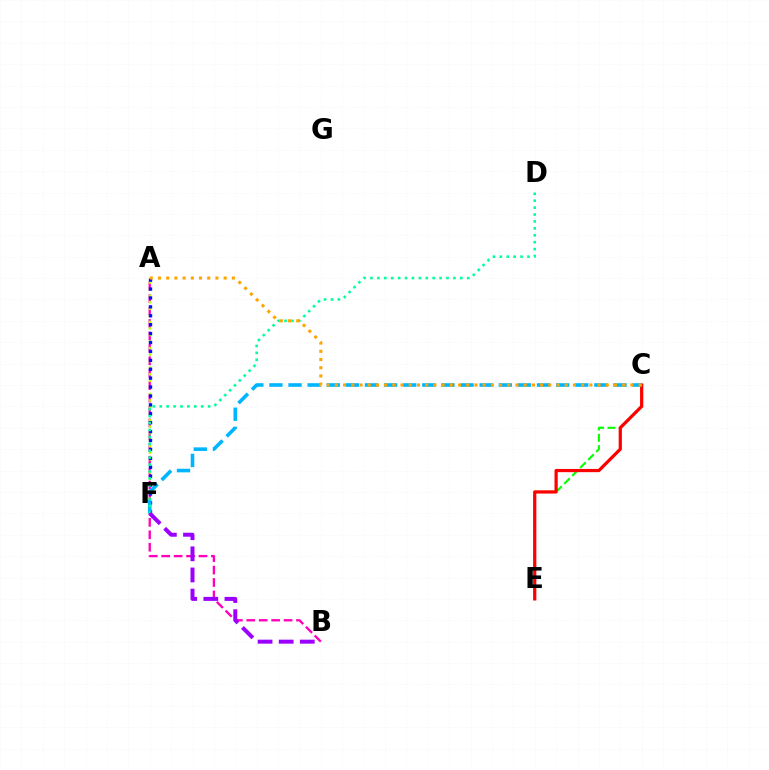{('C', 'E'): [{'color': '#08ff00', 'line_style': 'dashed', 'thickness': 1.54}, {'color': '#ff0000', 'line_style': 'solid', 'thickness': 2.32}], ('A', 'B'): [{'color': '#ff00bd', 'line_style': 'dashed', 'thickness': 1.69}], ('A', 'F'): [{'color': '#b3ff00', 'line_style': 'dotted', 'thickness': 1.78}, {'color': '#0010ff', 'line_style': 'dotted', 'thickness': 2.42}], ('C', 'F'): [{'color': '#00b5ff', 'line_style': 'dashed', 'thickness': 2.6}], ('D', 'F'): [{'color': '#00ff9d', 'line_style': 'dotted', 'thickness': 1.88}], ('B', 'F'): [{'color': '#9b00ff', 'line_style': 'dashed', 'thickness': 2.87}], ('A', 'C'): [{'color': '#ffa500', 'line_style': 'dotted', 'thickness': 2.23}]}